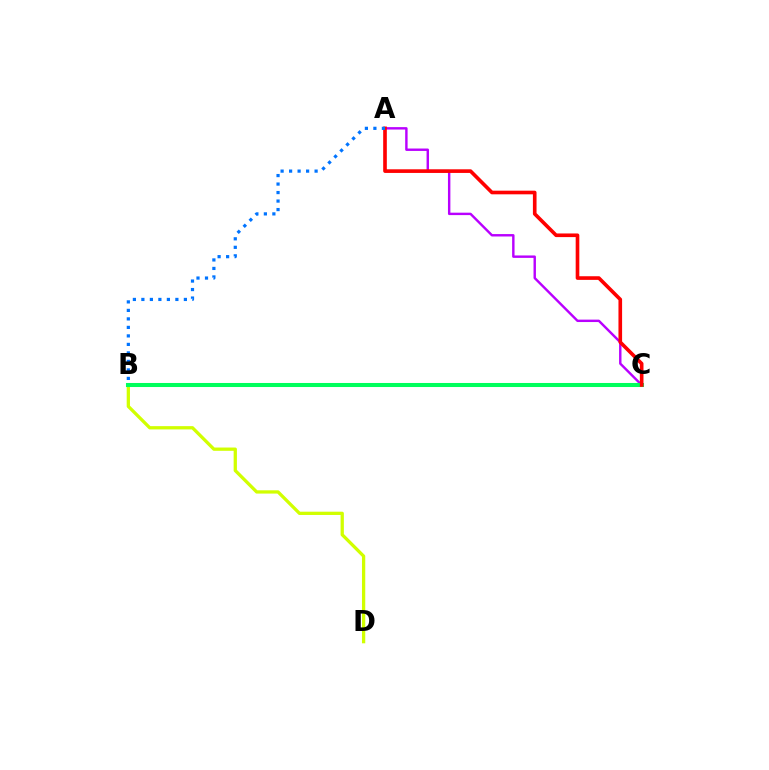{('B', 'D'): [{'color': '#d1ff00', 'line_style': 'solid', 'thickness': 2.36}], ('A', 'C'): [{'color': '#b900ff', 'line_style': 'solid', 'thickness': 1.74}, {'color': '#ff0000', 'line_style': 'solid', 'thickness': 2.62}], ('B', 'C'): [{'color': '#00ff5c', 'line_style': 'solid', 'thickness': 2.91}], ('A', 'B'): [{'color': '#0074ff', 'line_style': 'dotted', 'thickness': 2.31}]}